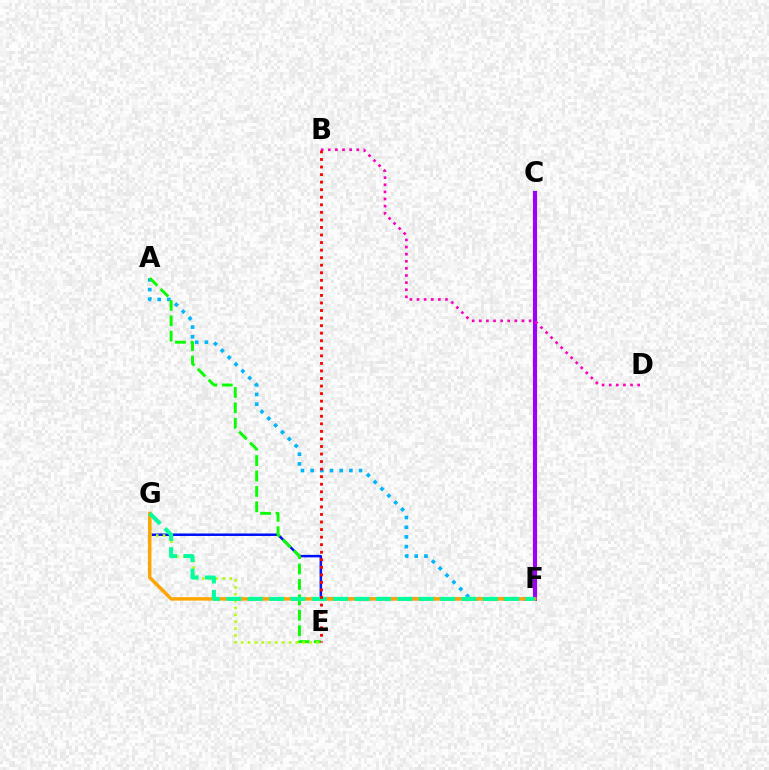{('C', 'F'): [{'color': '#9b00ff', 'line_style': 'solid', 'thickness': 2.97}], ('F', 'G'): [{'color': '#0010ff', 'line_style': 'solid', 'thickness': 1.8}, {'color': '#ffa500', 'line_style': 'solid', 'thickness': 2.5}, {'color': '#00ff9d', 'line_style': 'dashed', 'thickness': 2.9}], ('A', 'F'): [{'color': '#00b5ff', 'line_style': 'dotted', 'thickness': 2.63}], ('A', 'E'): [{'color': '#08ff00', 'line_style': 'dashed', 'thickness': 2.09}], ('E', 'G'): [{'color': '#b3ff00', 'line_style': 'dotted', 'thickness': 1.86}], ('B', 'D'): [{'color': '#ff00bd', 'line_style': 'dotted', 'thickness': 1.93}], ('B', 'E'): [{'color': '#ff0000', 'line_style': 'dotted', 'thickness': 2.05}]}